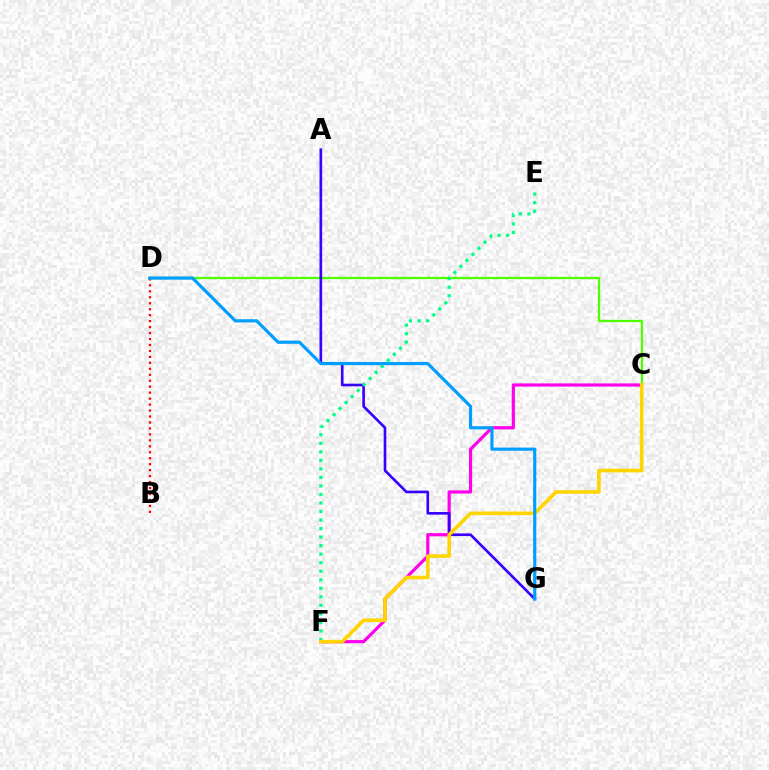{('C', 'F'): [{'color': '#ff00ed', 'line_style': 'solid', 'thickness': 2.29}, {'color': '#ffd500', 'line_style': 'solid', 'thickness': 2.6}], ('C', 'D'): [{'color': '#4fff00', 'line_style': 'solid', 'thickness': 1.63}], ('A', 'G'): [{'color': '#3700ff', 'line_style': 'solid', 'thickness': 1.9}], ('E', 'F'): [{'color': '#00ff86', 'line_style': 'dotted', 'thickness': 2.32}], ('B', 'D'): [{'color': '#ff0000', 'line_style': 'dotted', 'thickness': 1.62}], ('D', 'G'): [{'color': '#009eff', 'line_style': 'solid', 'thickness': 2.28}]}